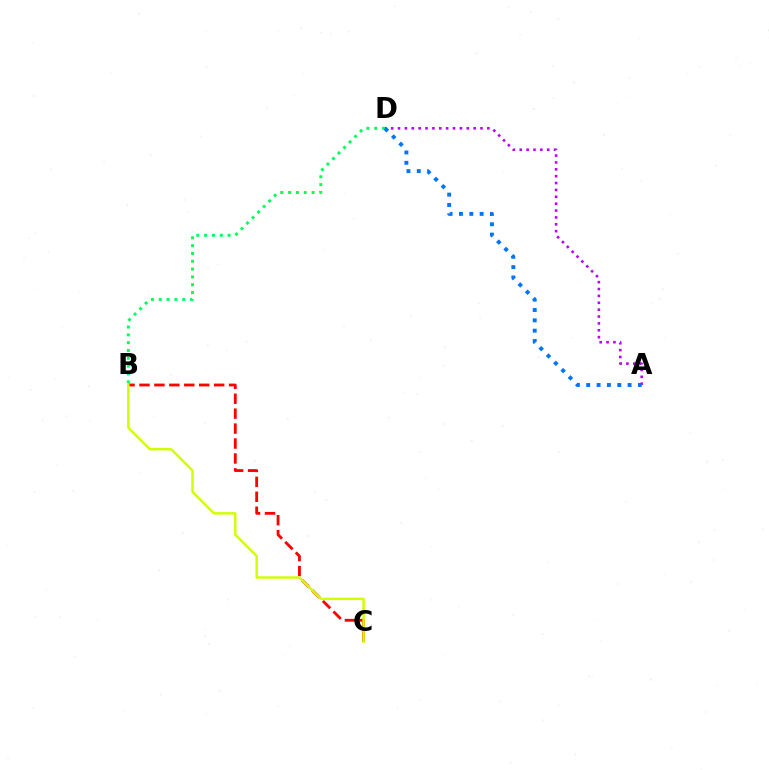{('A', 'D'): [{'color': '#b900ff', 'line_style': 'dotted', 'thickness': 1.87}, {'color': '#0074ff', 'line_style': 'dotted', 'thickness': 2.81}], ('B', 'D'): [{'color': '#00ff5c', 'line_style': 'dotted', 'thickness': 2.13}], ('B', 'C'): [{'color': '#ff0000', 'line_style': 'dashed', 'thickness': 2.03}, {'color': '#d1ff00', 'line_style': 'solid', 'thickness': 1.77}]}